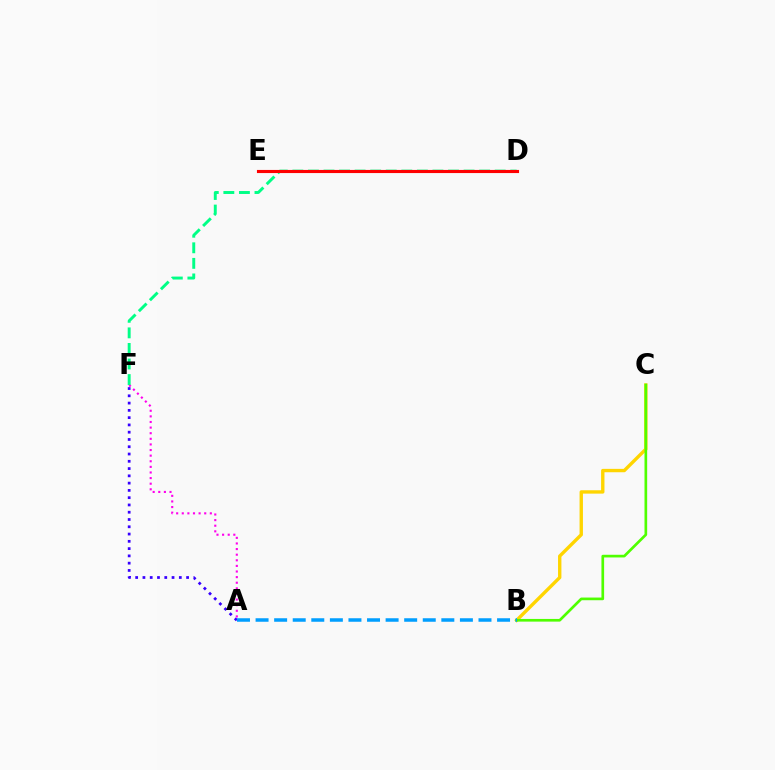{('A', 'F'): [{'color': '#ff00ed', 'line_style': 'dotted', 'thickness': 1.52}, {'color': '#3700ff', 'line_style': 'dotted', 'thickness': 1.98}], ('B', 'C'): [{'color': '#ffd500', 'line_style': 'solid', 'thickness': 2.43}, {'color': '#4fff00', 'line_style': 'solid', 'thickness': 1.93}], ('D', 'F'): [{'color': '#00ff86', 'line_style': 'dashed', 'thickness': 2.11}], ('D', 'E'): [{'color': '#ff0000', 'line_style': 'solid', 'thickness': 2.24}], ('A', 'B'): [{'color': '#009eff', 'line_style': 'dashed', 'thickness': 2.52}]}